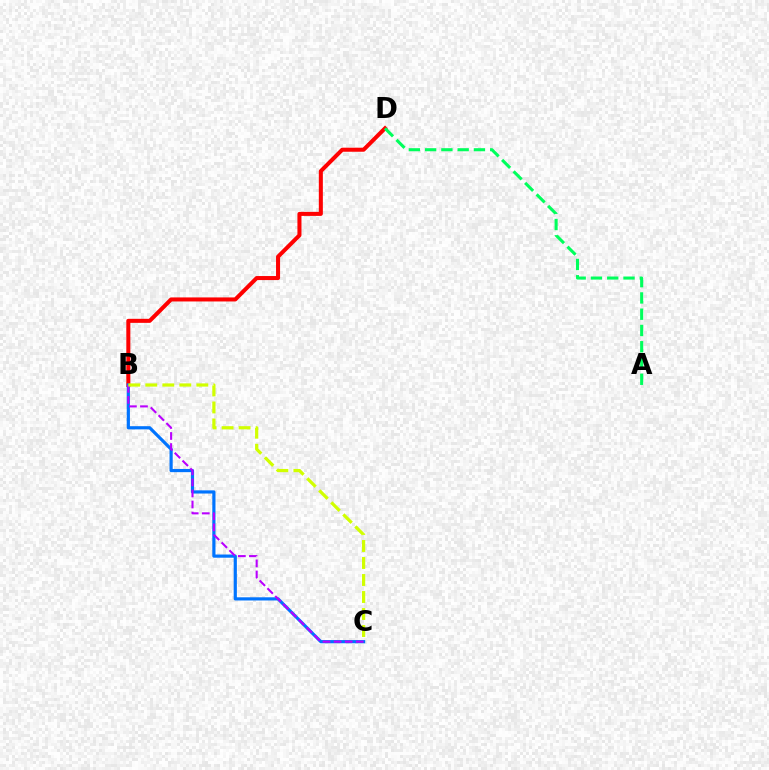{('B', 'D'): [{'color': '#ff0000', 'line_style': 'solid', 'thickness': 2.91}], ('B', 'C'): [{'color': '#0074ff', 'line_style': 'solid', 'thickness': 2.29}, {'color': '#b900ff', 'line_style': 'dashed', 'thickness': 1.5}, {'color': '#d1ff00', 'line_style': 'dashed', 'thickness': 2.31}], ('A', 'D'): [{'color': '#00ff5c', 'line_style': 'dashed', 'thickness': 2.21}]}